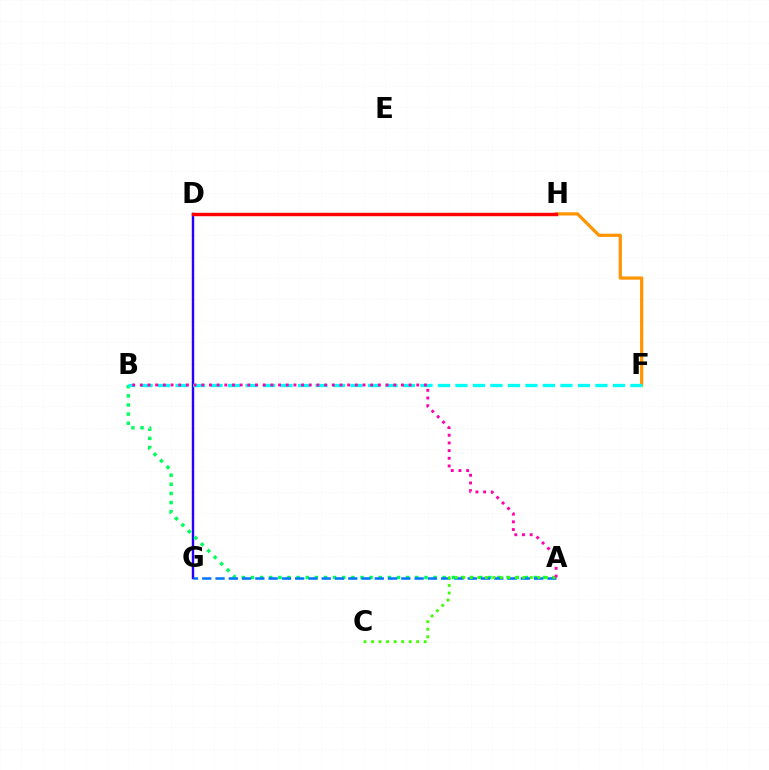{('D', 'G'): [{'color': '#2500ff', 'line_style': 'solid', 'thickness': 1.74}], ('A', 'B'): [{'color': '#00ff5c', 'line_style': 'dotted', 'thickness': 2.48}, {'color': '#ff00ac', 'line_style': 'dotted', 'thickness': 2.09}], ('F', 'H'): [{'color': '#ff9400', 'line_style': 'solid', 'thickness': 2.31}], ('B', 'F'): [{'color': '#00fff6', 'line_style': 'dashed', 'thickness': 2.38}], ('A', 'G'): [{'color': '#0074ff', 'line_style': 'dashed', 'thickness': 1.8}], ('A', 'C'): [{'color': '#3dff00', 'line_style': 'dotted', 'thickness': 2.04}], ('D', 'H'): [{'color': '#b900ff', 'line_style': 'solid', 'thickness': 2.15}, {'color': '#d1ff00', 'line_style': 'dashed', 'thickness': 2.22}, {'color': '#ff0000', 'line_style': 'solid', 'thickness': 2.45}]}